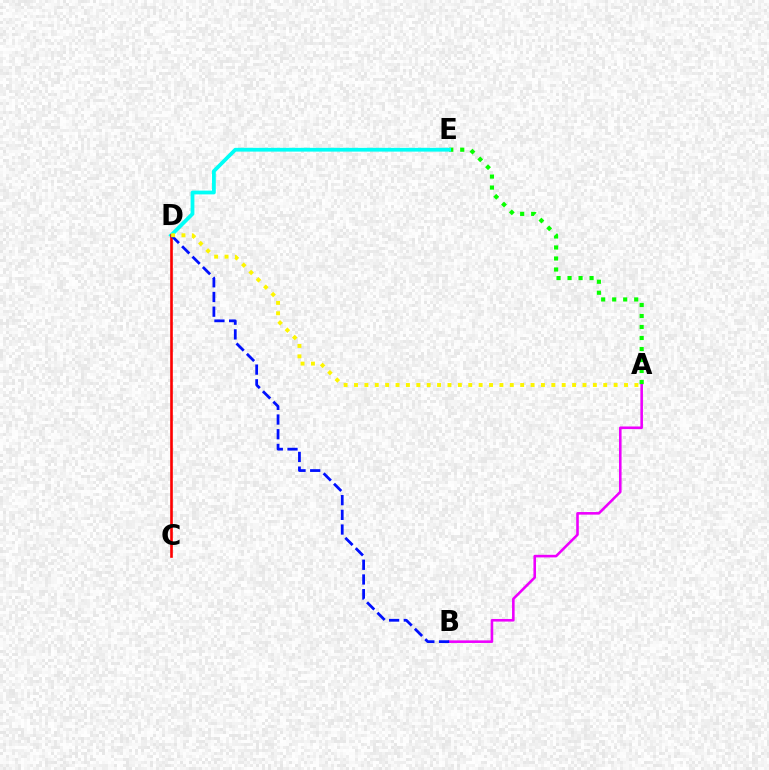{('A', 'B'): [{'color': '#ee00ff', 'line_style': 'solid', 'thickness': 1.86}], ('A', 'E'): [{'color': '#08ff00', 'line_style': 'dotted', 'thickness': 2.99}], ('D', 'E'): [{'color': '#00fff6', 'line_style': 'solid', 'thickness': 2.72}], ('C', 'D'): [{'color': '#ff0000', 'line_style': 'solid', 'thickness': 1.9}], ('B', 'D'): [{'color': '#0010ff', 'line_style': 'dashed', 'thickness': 2.0}], ('A', 'D'): [{'color': '#fcf500', 'line_style': 'dotted', 'thickness': 2.82}]}